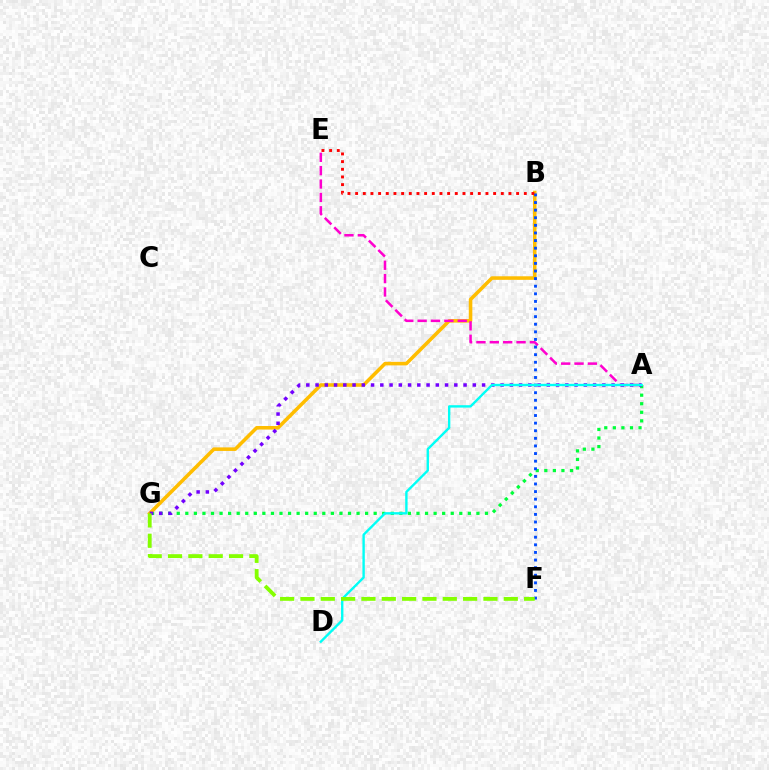{('A', 'G'): [{'color': '#00ff39', 'line_style': 'dotted', 'thickness': 2.33}, {'color': '#7200ff', 'line_style': 'dotted', 'thickness': 2.51}], ('B', 'G'): [{'color': '#ffbd00', 'line_style': 'solid', 'thickness': 2.56}], ('A', 'E'): [{'color': '#ff00cf', 'line_style': 'dashed', 'thickness': 1.82}], ('B', 'F'): [{'color': '#004bff', 'line_style': 'dotted', 'thickness': 2.07}], ('A', 'D'): [{'color': '#00fff6', 'line_style': 'solid', 'thickness': 1.71}], ('B', 'E'): [{'color': '#ff0000', 'line_style': 'dotted', 'thickness': 2.08}], ('F', 'G'): [{'color': '#84ff00', 'line_style': 'dashed', 'thickness': 2.76}]}